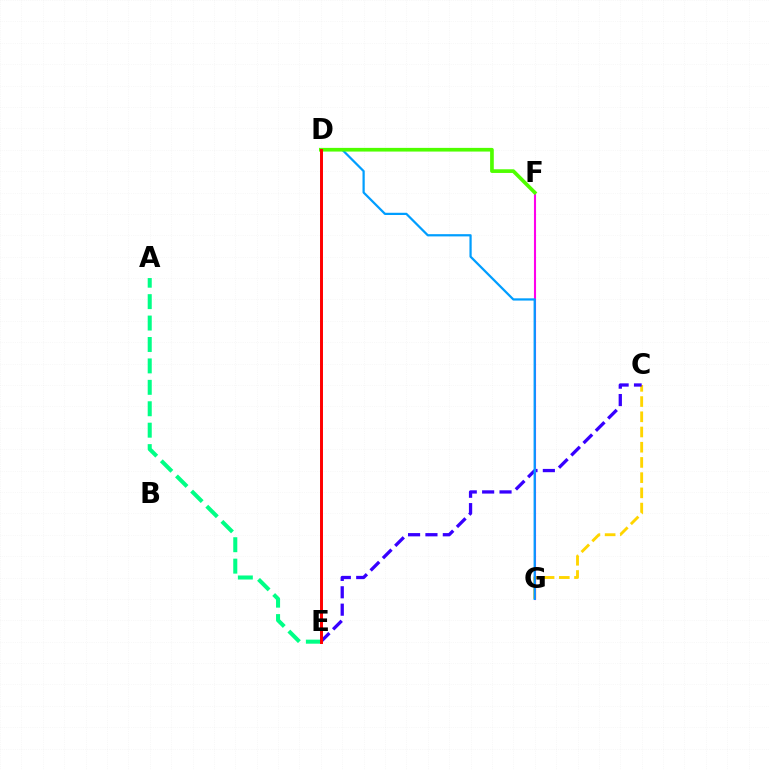{('C', 'G'): [{'color': '#ffd500', 'line_style': 'dashed', 'thickness': 2.07}], ('C', 'E'): [{'color': '#3700ff', 'line_style': 'dashed', 'thickness': 2.36}], ('A', 'E'): [{'color': '#00ff86', 'line_style': 'dashed', 'thickness': 2.91}], ('F', 'G'): [{'color': '#ff00ed', 'line_style': 'solid', 'thickness': 1.51}], ('D', 'G'): [{'color': '#009eff', 'line_style': 'solid', 'thickness': 1.61}], ('D', 'F'): [{'color': '#4fff00', 'line_style': 'solid', 'thickness': 2.65}], ('D', 'E'): [{'color': '#ff0000', 'line_style': 'solid', 'thickness': 2.13}]}